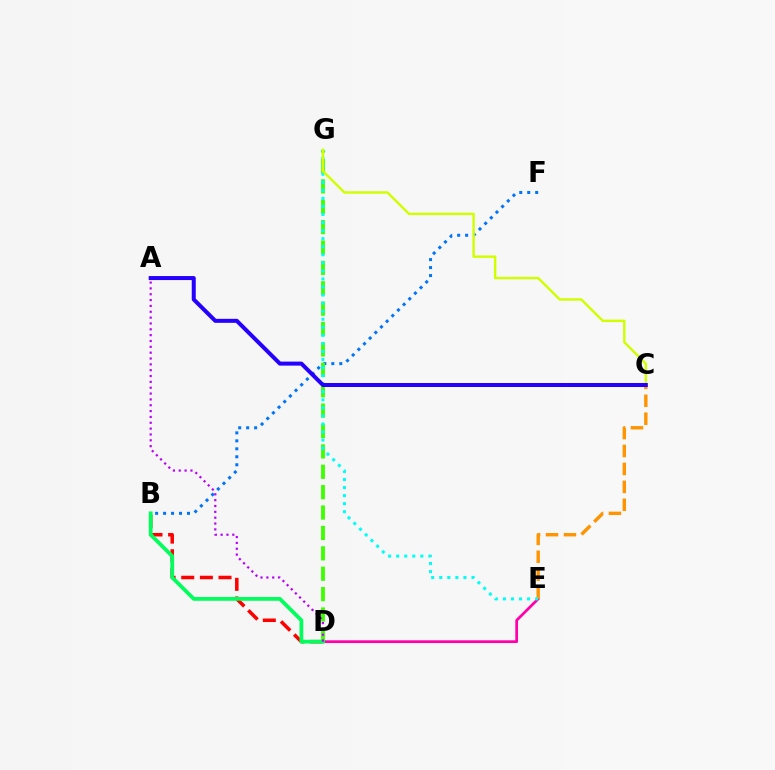{('B', 'D'): [{'color': '#ff0000', 'line_style': 'dashed', 'thickness': 2.53}, {'color': '#00ff5c', 'line_style': 'solid', 'thickness': 2.71}], ('D', 'E'): [{'color': '#ff00ac', 'line_style': 'solid', 'thickness': 1.97}], ('C', 'E'): [{'color': '#ff9400', 'line_style': 'dashed', 'thickness': 2.44}], ('B', 'F'): [{'color': '#0074ff', 'line_style': 'dotted', 'thickness': 2.17}], ('D', 'G'): [{'color': '#3dff00', 'line_style': 'dashed', 'thickness': 2.77}], ('A', 'D'): [{'color': '#b900ff', 'line_style': 'dotted', 'thickness': 1.59}], ('E', 'G'): [{'color': '#00fff6', 'line_style': 'dotted', 'thickness': 2.19}], ('C', 'G'): [{'color': '#d1ff00', 'line_style': 'solid', 'thickness': 1.75}], ('A', 'C'): [{'color': '#2500ff', 'line_style': 'solid', 'thickness': 2.89}]}